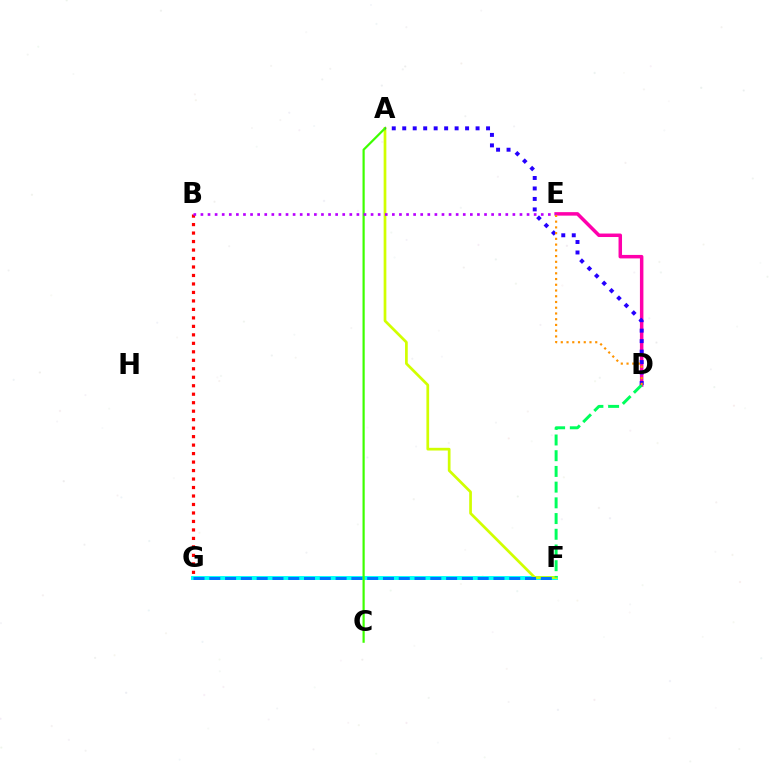{('D', 'E'): [{'color': '#ff00ac', 'line_style': 'solid', 'thickness': 2.51}, {'color': '#ff9400', 'line_style': 'dotted', 'thickness': 1.56}], ('F', 'G'): [{'color': '#00fff6', 'line_style': 'solid', 'thickness': 2.83}, {'color': '#0074ff', 'line_style': 'dashed', 'thickness': 2.14}], ('B', 'G'): [{'color': '#ff0000', 'line_style': 'dotted', 'thickness': 2.3}], ('A', 'F'): [{'color': '#d1ff00', 'line_style': 'solid', 'thickness': 1.95}], ('A', 'C'): [{'color': '#3dff00', 'line_style': 'solid', 'thickness': 1.59}], ('B', 'E'): [{'color': '#b900ff', 'line_style': 'dotted', 'thickness': 1.93}], ('D', 'F'): [{'color': '#00ff5c', 'line_style': 'dashed', 'thickness': 2.13}], ('A', 'D'): [{'color': '#2500ff', 'line_style': 'dotted', 'thickness': 2.85}]}